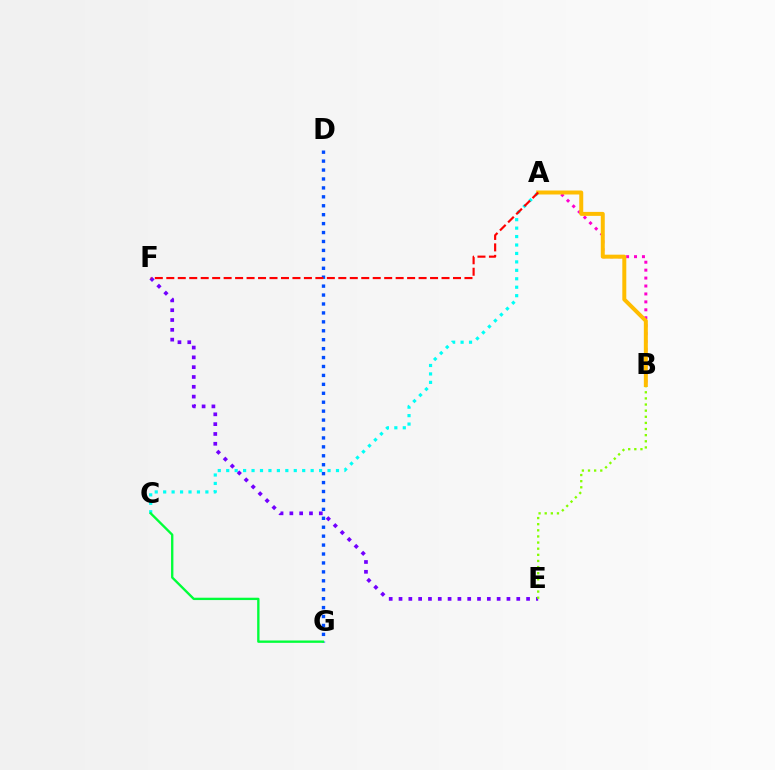{('E', 'F'): [{'color': '#7200ff', 'line_style': 'dotted', 'thickness': 2.67}], ('D', 'G'): [{'color': '#004bff', 'line_style': 'dotted', 'thickness': 2.43}], ('A', 'B'): [{'color': '#ff00cf', 'line_style': 'dotted', 'thickness': 2.16}, {'color': '#ffbd00', 'line_style': 'solid', 'thickness': 2.87}], ('A', 'C'): [{'color': '#00fff6', 'line_style': 'dotted', 'thickness': 2.29}], ('C', 'G'): [{'color': '#00ff39', 'line_style': 'solid', 'thickness': 1.69}], ('B', 'E'): [{'color': '#84ff00', 'line_style': 'dotted', 'thickness': 1.66}], ('A', 'F'): [{'color': '#ff0000', 'line_style': 'dashed', 'thickness': 1.56}]}